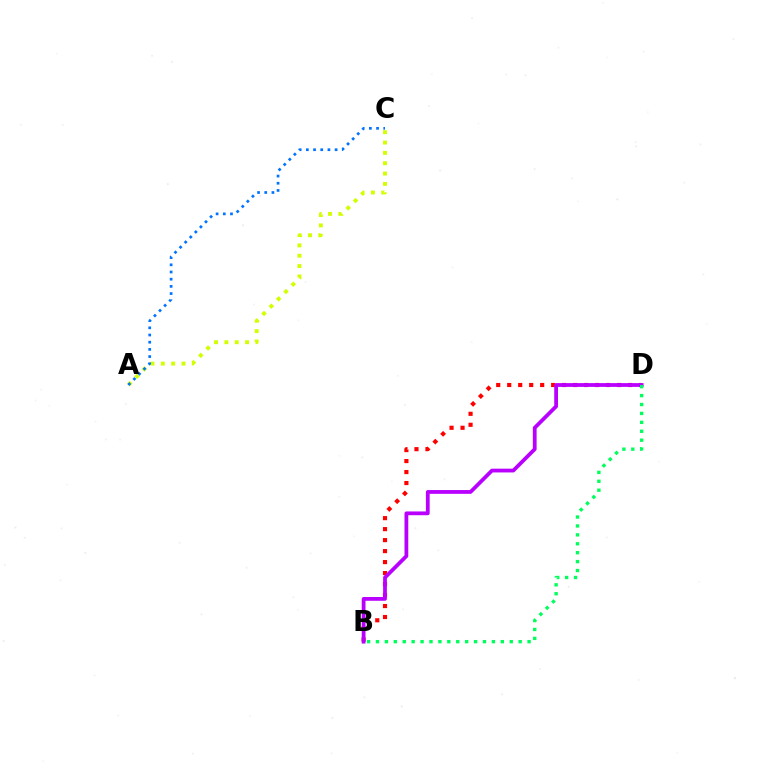{('A', 'C'): [{'color': '#d1ff00', 'line_style': 'dotted', 'thickness': 2.81}, {'color': '#0074ff', 'line_style': 'dotted', 'thickness': 1.95}], ('B', 'D'): [{'color': '#ff0000', 'line_style': 'dotted', 'thickness': 2.99}, {'color': '#b900ff', 'line_style': 'solid', 'thickness': 2.72}, {'color': '#00ff5c', 'line_style': 'dotted', 'thickness': 2.42}]}